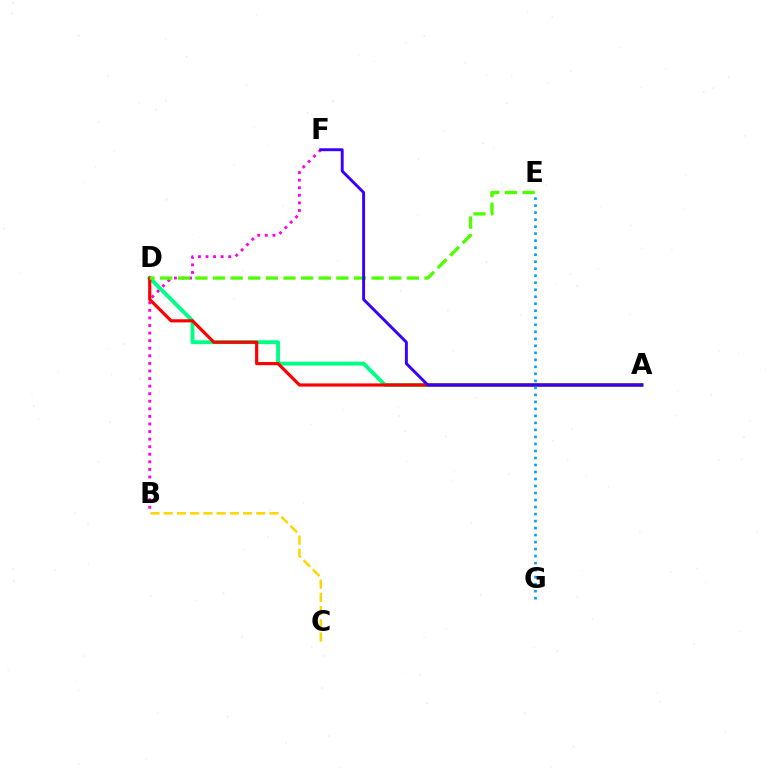{('B', 'F'): [{'color': '#ff00ed', 'line_style': 'dotted', 'thickness': 2.06}], ('A', 'D'): [{'color': '#00ff86', 'line_style': 'solid', 'thickness': 2.81}, {'color': '#ff0000', 'line_style': 'solid', 'thickness': 2.29}], ('D', 'E'): [{'color': '#4fff00', 'line_style': 'dashed', 'thickness': 2.39}], ('B', 'C'): [{'color': '#ffd500', 'line_style': 'dashed', 'thickness': 1.8}], ('A', 'F'): [{'color': '#3700ff', 'line_style': 'solid', 'thickness': 2.1}], ('E', 'G'): [{'color': '#009eff', 'line_style': 'dotted', 'thickness': 1.9}]}